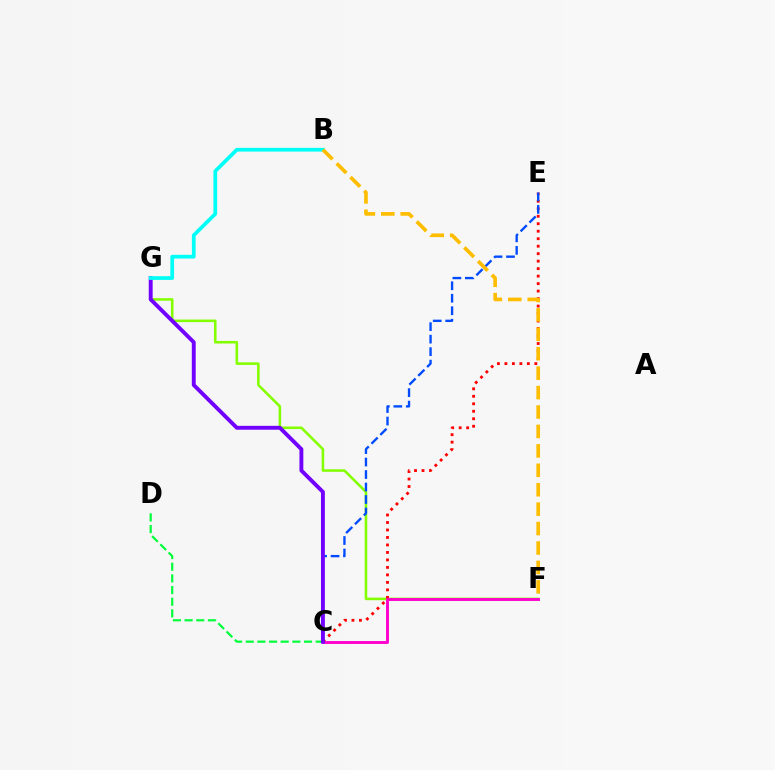{('F', 'G'): [{'color': '#84ff00', 'line_style': 'solid', 'thickness': 1.85}], ('C', 'E'): [{'color': '#ff0000', 'line_style': 'dotted', 'thickness': 2.03}, {'color': '#004bff', 'line_style': 'dashed', 'thickness': 1.7}], ('C', 'F'): [{'color': '#ff00cf', 'line_style': 'solid', 'thickness': 2.08}], ('C', 'D'): [{'color': '#00ff39', 'line_style': 'dashed', 'thickness': 1.58}], ('C', 'G'): [{'color': '#7200ff', 'line_style': 'solid', 'thickness': 2.8}], ('B', 'G'): [{'color': '#00fff6', 'line_style': 'solid', 'thickness': 2.68}], ('B', 'F'): [{'color': '#ffbd00', 'line_style': 'dashed', 'thickness': 2.64}]}